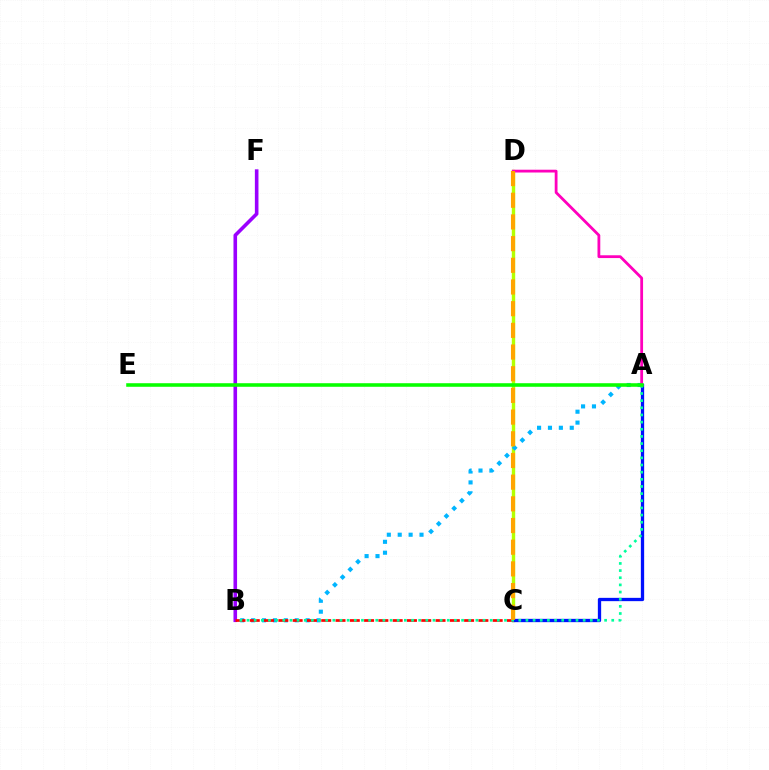{('B', 'F'): [{'color': '#9b00ff', 'line_style': 'solid', 'thickness': 2.59}], ('C', 'D'): [{'color': '#b3ff00', 'line_style': 'solid', 'thickness': 2.46}, {'color': '#ffa500', 'line_style': 'dashed', 'thickness': 2.95}], ('A', 'B'): [{'color': '#00b5ff', 'line_style': 'dotted', 'thickness': 2.96}, {'color': '#00ff9d', 'line_style': 'dotted', 'thickness': 1.94}], ('A', 'C'): [{'color': '#0010ff', 'line_style': 'solid', 'thickness': 2.38}], ('B', 'C'): [{'color': '#ff0000', 'line_style': 'dashed', 'thickness': 1.94}], ('A', 'D'): [{'color': '#ff00bd', 'line_style': 'solid', 'thickness': 2.01}], ('A', 'E'): [{'color': '#08ff00', 'line_style': 'solid', 'thickness': 2.57}]}